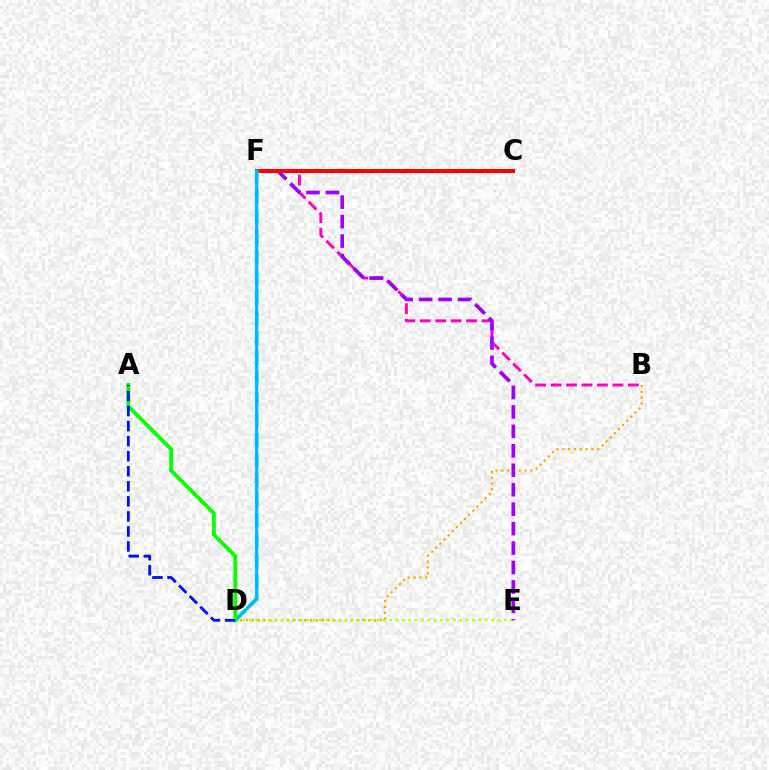{('B', 'D'): [{'color': '#ffa500', 'line_style': 'dotted', 'thickness': 1.58}], ('D', 'E'): [{'color': '#b3ff00', 'line_style': 'dotted', 'thickness': 1.73}], ('B', 'F'): [{'color': '#ff00bd', 'line_style': 'dashed', 'thickness': 2.1}], ('E', 'F'): [{'color': '#9b00ff', 'line_style': 'dashed', 'thickness': 2.64}], ('C', 'F'): [{'color': '#ff0000', 'line_style': 'solid', 'thickness': 2.93}], ('D', 'F'): [{'color': '#00ff9d', 'line_style': 'dashed', 'thickness': 2.75}, {'color': '#00b5ff', 'line_style': 'solid', 'thickness': 2.27}], ('A', 'D'): [{'color': '#08ff00', 'line_style': 'solid', 'thickness': 2.77}, {'color': '#0010ff', 'line_style': 'dashed', 'thickness': 2.04}]}